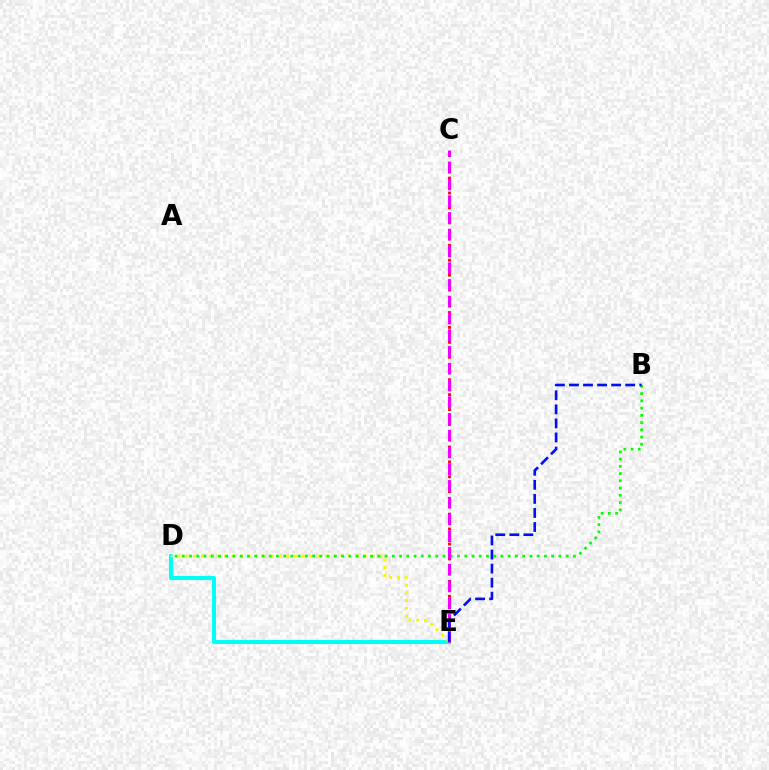{('D', 'E'): [{'color': '#00fff6', 'line_style': 'solid', 'thickness': 2.95}, {'color': '#fcf500', 'line_style': 'dotted', 'thickness': 2.11}], ('C', 'E'): [{'color': '#ff0000', 'line_style': 'dotted', 'thickness': 2.03}, {'color': '#ee00ff', 'line_style': 'dashed', 'thickness': 2.28}], ('B', 'D'): [{'color': '#08ff00', 'line_style': 'dotted', 'thickness': 1.97}], ('B', 'E'): [{'color': '#0010ff', 'line_style': 'dashed', 'thickness': 1.91}]}